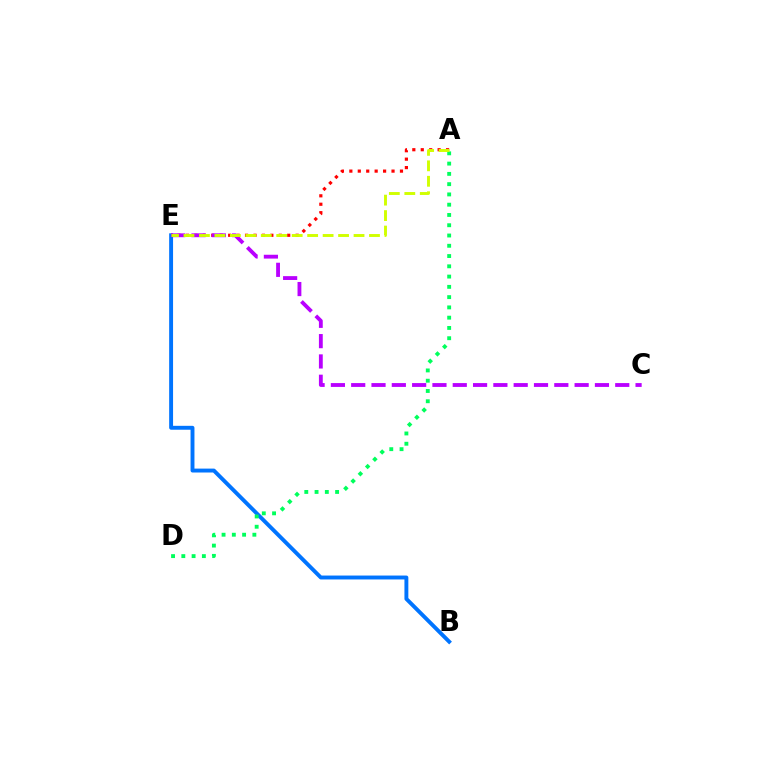{('B', 'E'): [{'color': '#0074ff', 'line_style': 'solid', 'thickness': 2.81}], ('A', 'E'): [{'color': '#ff0000', 'line_style': 'dotted', 'thickness': 2.29}, {'color': '#d1ff00', 'line_style': 'dashed', 'thickness': 2.1}], ('A', 'D'): [{'color': '#00ff5c', 'line_style': 'dotted', 'thickness': 2.79}], ('C', 'E'): [{'color': '#b900ff', 'line_style': 'dashed', 'thickness': 2.76}]}